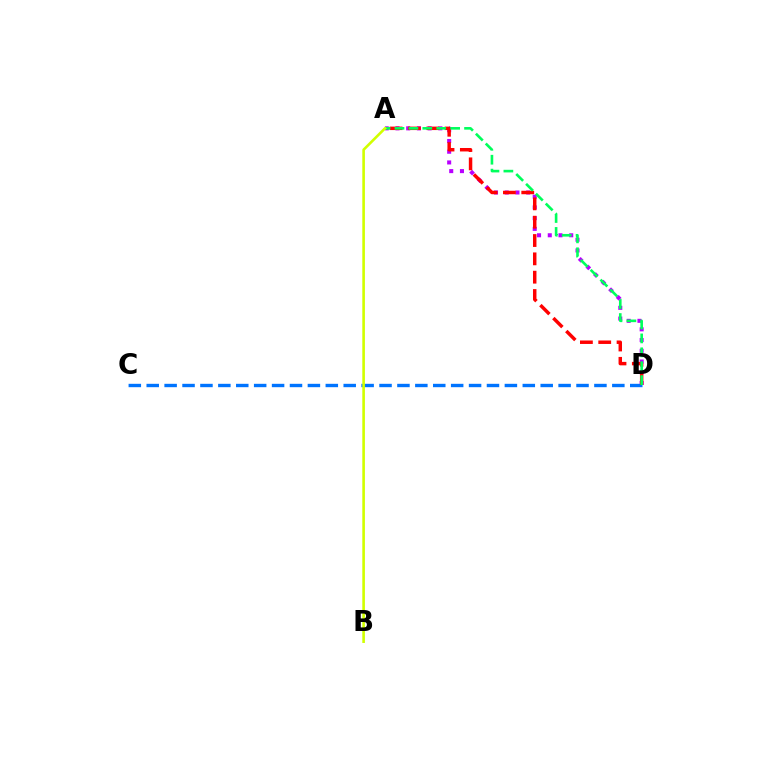{('A', 'D'): [{'color': '#b900ff', 'line_style': 'dotted', 'thickness': 2.91}, {'color': '#ff0000', 'line_style': 'dashed', 'thickness': 2.49}, {'color': '#00ff5c', 'line_style': 'dashed', 'thickness': 1.89}], ('C', 'D'): [{'color': '#0074ff', 'line_style': 'dashed', 'thickness': 2.43}], ('A', 'B'): [{'color': '#d1ff00', 'line_style': 'solid', 'thickness': 1.88}]}